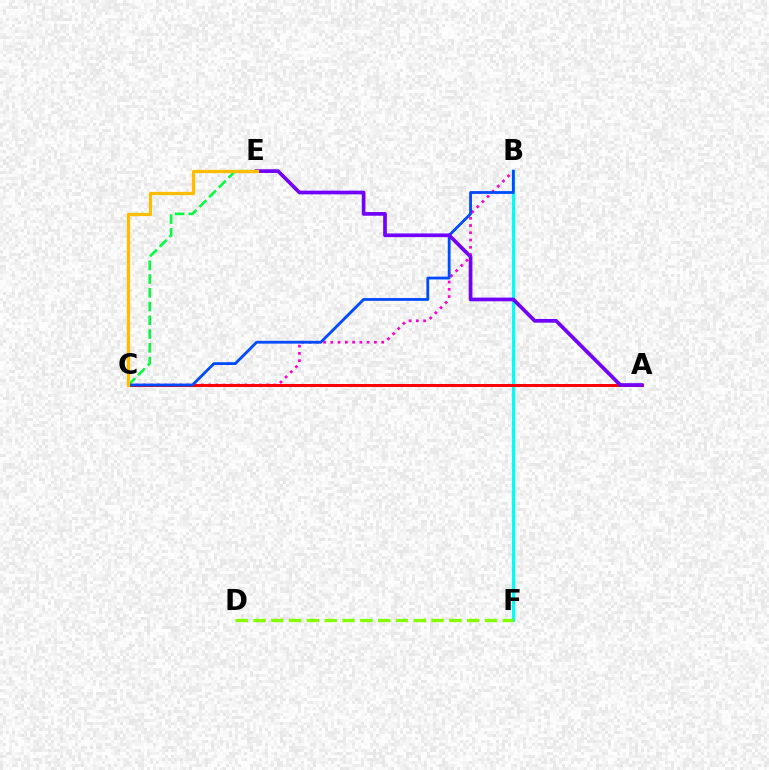{('B', 'F'): [{'color': '#00fff6', 'line_style': 'solid', 'thickness': 2.28}], ('C', 'E'): [{'color': '#00ff39', 'line_style': 'dashed', 'thickness': 1.87}, {'color': '#ffbd00', 'line_style': 'solid', 'thickness': 2.35}], ('B', 'C'): [{'color': '#ff00cf', 'line_style': 'dotted', 'thickness': 1.97}, {'color': '#004bff', 'line_style': 'solid', 'thickness': 2.03}], ('A', 'C'): [{'color': '#ff0000', 'line_style': 'solid', 'thickness': 2.15}], ('A', 'E'): [{'color': '#7200ff', 'line_style': 'solid', 'thickness': 2.66}], ('D', 'F'): [{'color': '#84ff00', 'line_style': 'dashed', 'thickness': 2.42}]}